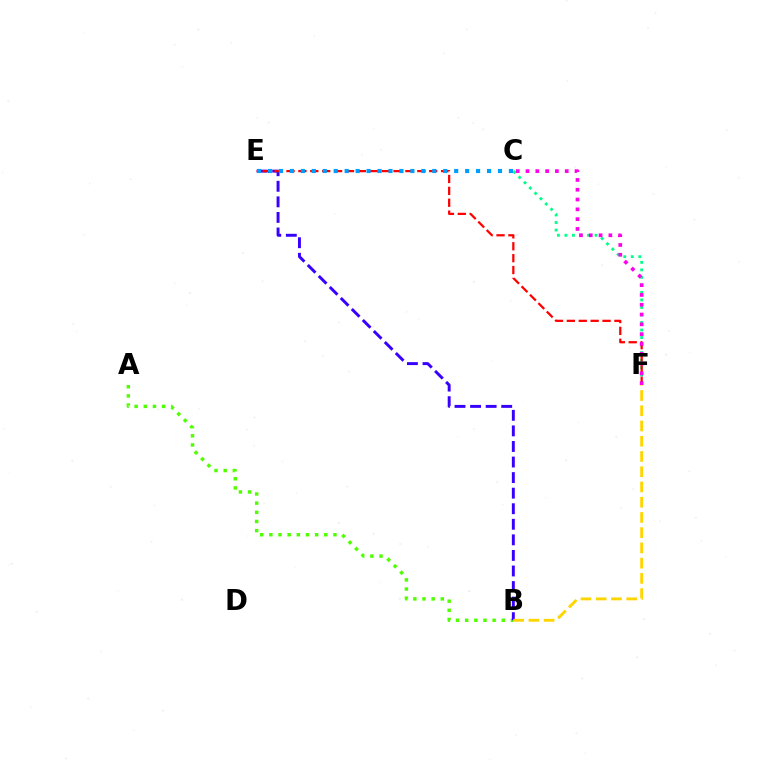{('A', 'B'): [{'color': '#4fff00', 'line_style': 'dotted', 'thickness': 2.49}], ('C', 'F'): [{'color': '#00ff86', 'line_style': 'dotted', 'thickness': 2.04}, {'color': '#ff00ed', 'line_style': 'dotted', 'thickness': 2.66}], ('B', 'E'): [{'color': '#3700ff', 'line_style': 'dashed', 'thickness': 2.11}], ('E', 'F'): [{'color': '#ff0000', 'line_style': 'dashed', 'thickness': 1.62}], ('B', 'F'): [{'color': '#ffd500', 'line_style': 'dashed', 'thickness': 2.07}], ('C', 'E'): [{'color': '#009eff', 'line_style': 'dotted', 'thickness': 2.98}]}